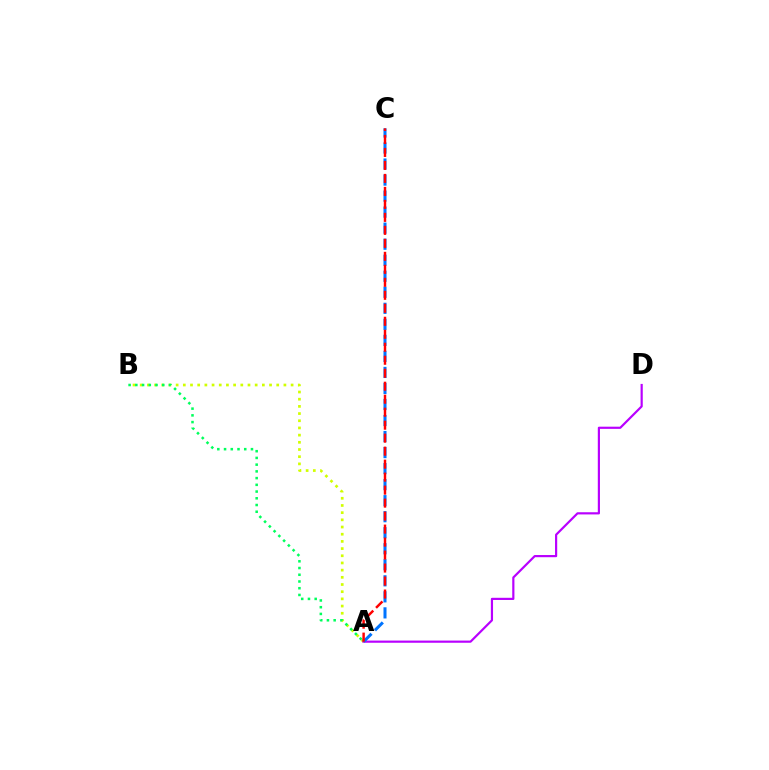{('A', 'B'): [{'color': '#d1ff00', 'line_style': 'dotted', 'thickness': 1.95}, {'color': '#00ff5c', 'line_style': 'dotted', 'thickness': 1.83}], ('A', 'D'): [{'color': '#b900ff', 'line_style': 'solid', 'thickness': 1.57}], ('A', 'C'): [{'color': '#0074ff', 'line_style': 'dashed', 'thickness': 2.18}, {'color': '#ff0000', 'line_style': 'dashed', 'thickness': 1.76}]}